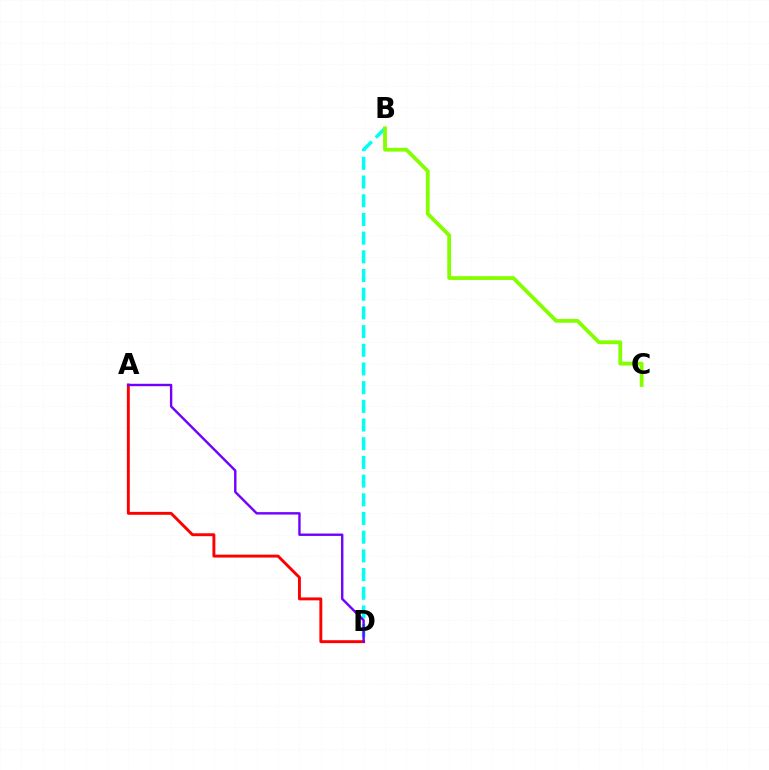{('B', 'D'): [{'color': '#00fff6', 'line_style': 'dashed', 'thickness': 2.54}], ('A', 'D'): [{'color': '#ff0000', 'line_style': 'solid', 'thickness': 2.1}, {'color': '#7200ff', 'line_style': 'solid', 'thickness': 1.73}], ('B', 'C'): [{'color': '#84ff00', 'line_style': 'solid', 'thickness': 2.74}]}